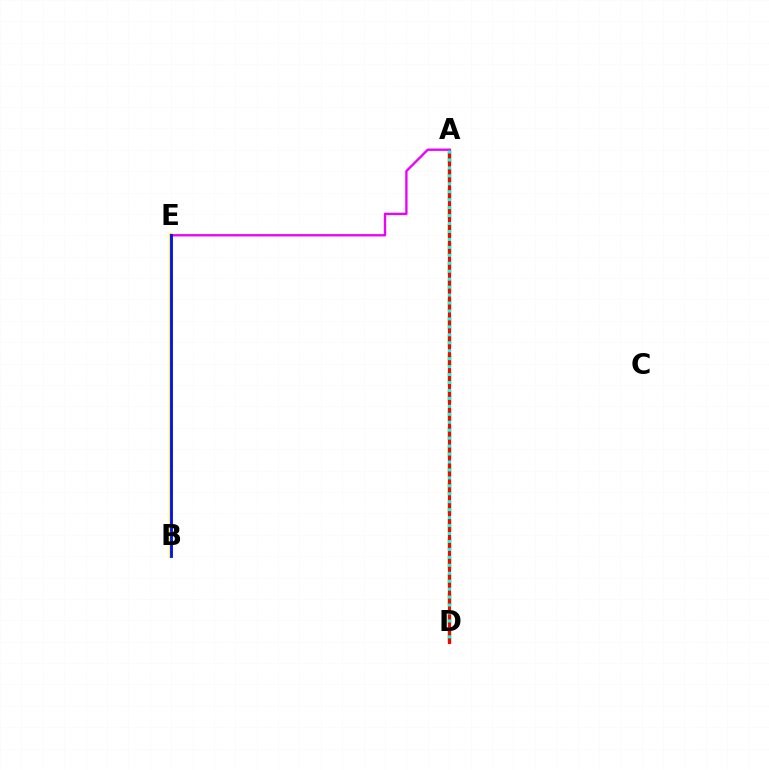{('A', 'D'): [{'color': '#08ff00', 'line_style': 'dashed', 'thickness': 2.5}, {'color': '#ff0000', 'line_style': 'solid', 'thickness': 2.3}, {'color': '#00fff6', 'line_style': 'dotted', 'thickness': 2.16}], ('B', 'E'): [{'color': '#fcf500', 'line_style': 'solid', 'thickness': 2.72}, {'color': '#0010ff', 'line_style': 'solid', 'thickness': 2.04}], ('A', 'E'): [{'color': '#ee00ff', 'line_style': 'solid', 'thickness': 1.7}]}